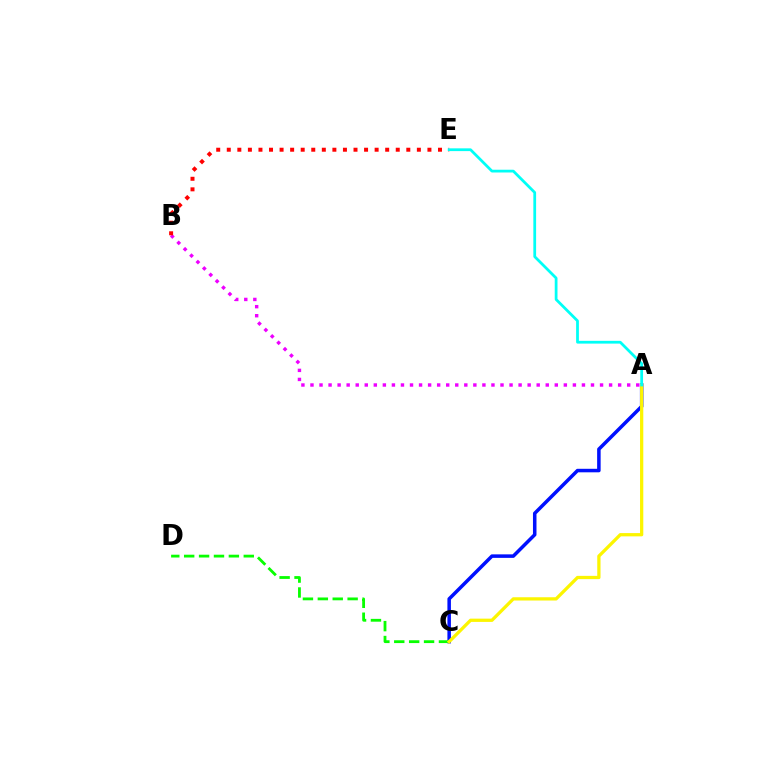{('A', 'C'): [{'color': '#0010ff', 'line_style': 'solid', 'thickness': 2.53}, {'color': '#fcf500', 'line_style': 'solid', 'thickness': 2.35}], ('C', 'D'): [{'color': '#08ff00', 'line_style': 'dashed', 'thickness': 2.02}], ('A', 'B'): [{'color': '#ee00ff', 'line_style': 'dotted', 'thickness': 2.46}], ('B', 'E'): [{'color': '#ff0000', 'line_style': 'dotted', 'thickness': 2.87}], ('A', 'E'): [{'color': '#00fff6', 'line_style': 'solid', 'thickness': 1.99}]}